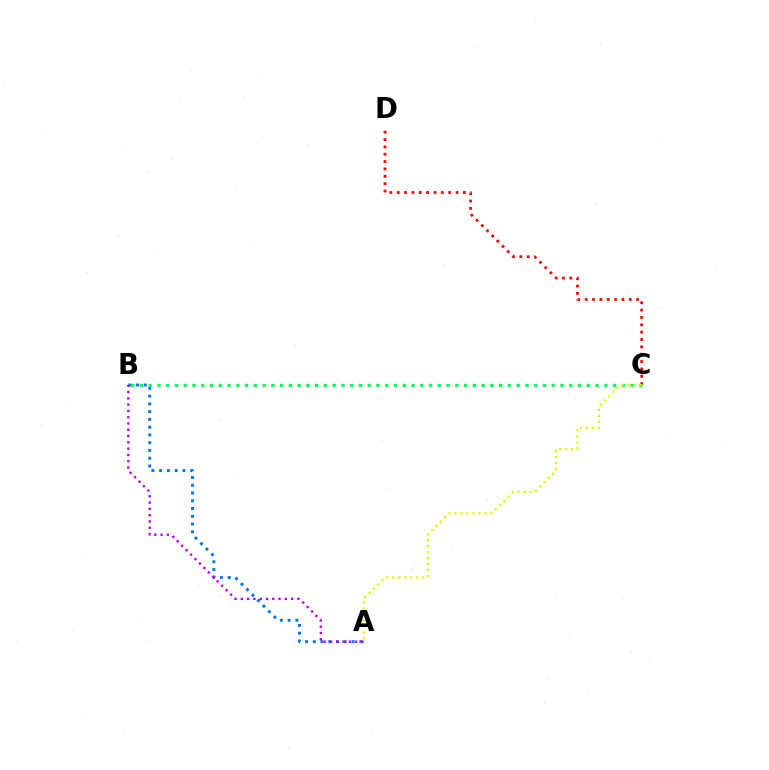{('C', 'D'): [{'color': '#ff0000', 'line_style': 'dotted', 'thickness': 2.0}], ('A', 'B'): [{'color': '#0074ff', 'line_style': 'dotted', 'thickness': 2.11}, {'color': '#b900ff', 'line_style': 'dotted', 'thickness': 1.71}], ('B', 'C'): [{'color': '#00ff5c', 'line_style': 'dotted', 'thickness': 2.38}], ('A', 'C'): [{'color': '#d1ff00', 'line_style': 'dotted', 'thickness': 1.63}]}